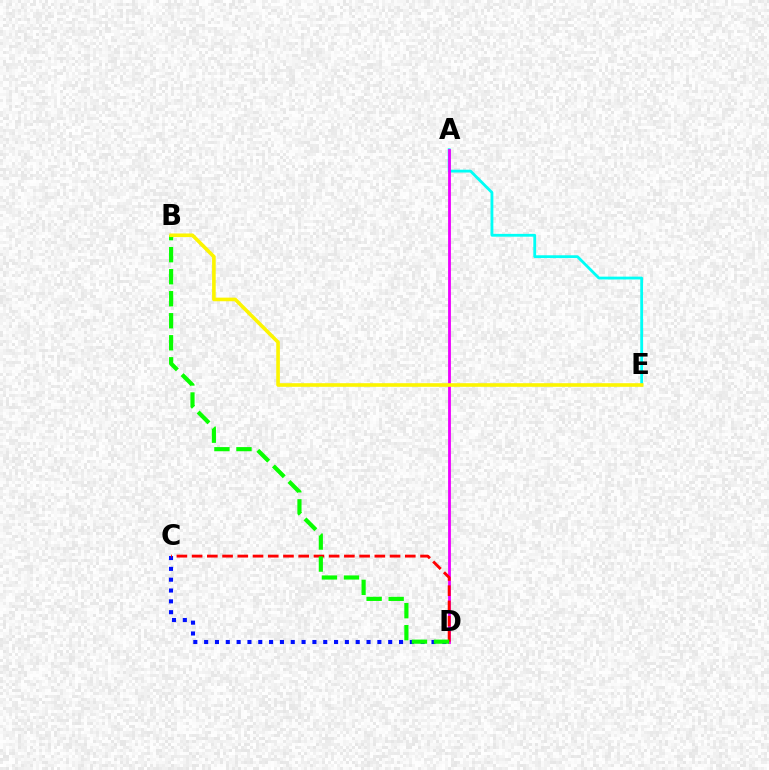{('A', 'E'): [{'color': '#00fff6', 'line_style': 'solid', 'thickness': 2.03}], ('A', 'D'): [{'color': '#ee00ff', 'line_style': 'solid', 'thickness': 2.02}], ('C', 'D'): [{'color': '#0010ff', 'line_style': 'dotted', 'thickness': 2.94}, {'color': '#ff0000', 'line_style': 'dashed', 'thickness': 2.07}], ('B', 'D'): [{'color': '#08ff00', 'line_style': 'dashed', 'thickness': 2.99}], ('B', 'E'): [{'color': '#fcf500', 'line_style': 'solid', 'thickness': 2.6}]}